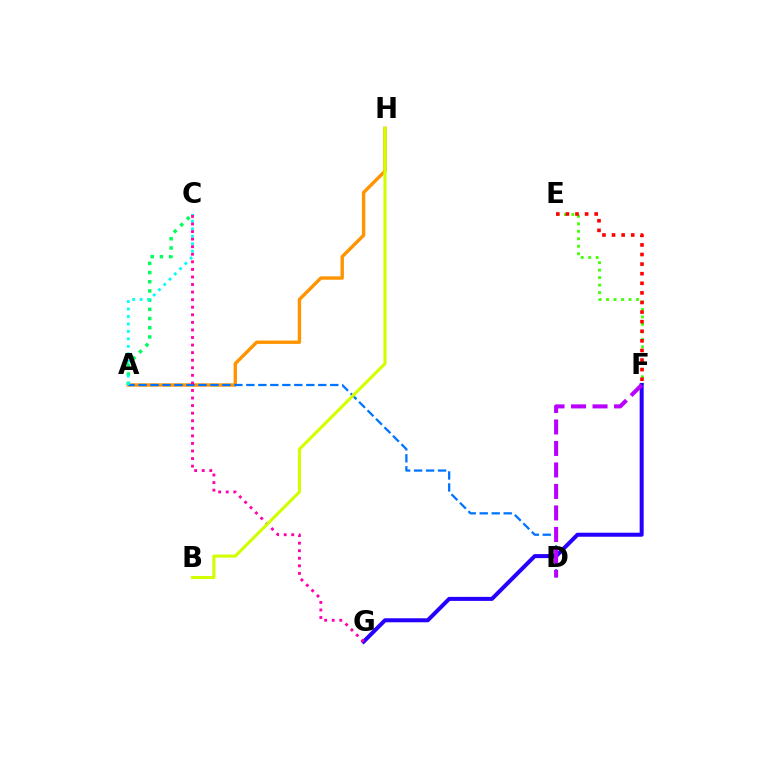{('A', 'H'): [{'color': '#ff9400', 'line_style': 'solid', 'thickness': 2.44}], ('A', 'C'): [{'color': '#00ff5c', 'line_style': 'dotted', 'thickness': 2.5}, {'color': '#00fff6', 'line_style': 'dotted', 'thickness': 2.03}], ('E', 'F'): [{'color': '#3dff00', 'line_style': 'dotted', 'thickness': 2.03}, {'color': '#ff0000', 'line_style': 'dotted', 'thickness': 2.61}], ('F', 'G'): [{'color': '#2500ff', 'line_style': 'solid', 'thickness': 2.89}], ('A', 'D'): [{'color': '#0074ff', 'line_style': 'dashed', 'thickness': 1.63}], ('D', 'F'): [{'color': '#b900ff', 'line_style': 'dashed', 'thickness': 2.92}], ('C', 'G'): [{'color': '#ff00ac', 'line_style': 'dotted', 'thickness': 2.06}], ('B', 'H'): [{'color': '#d1ff00', 'line_style': 'solid', 'thickness': 2.23}]}